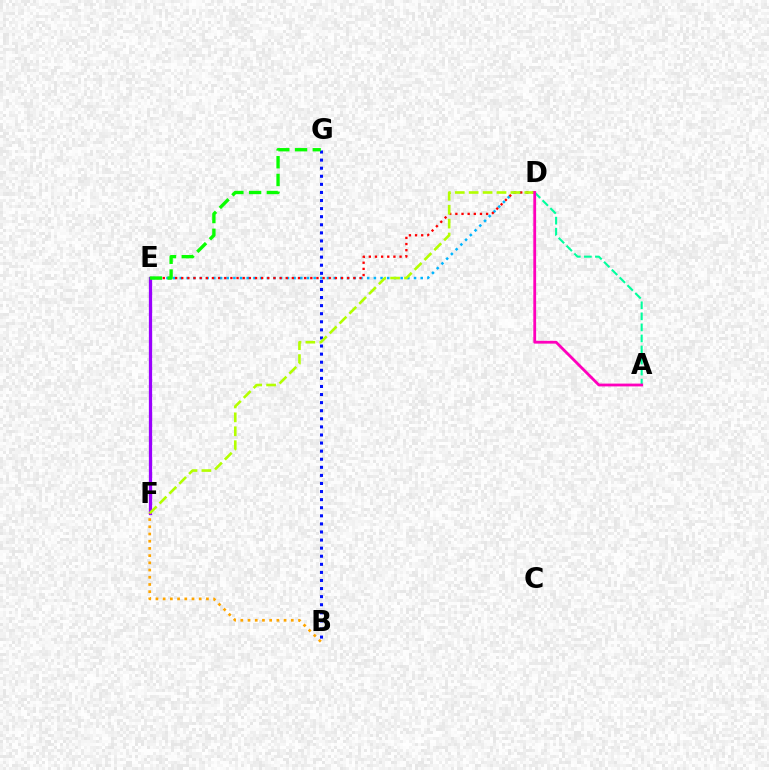{('D', 'E'): [{'color': '#00b5ff', 'line_style': 'dotted', 'thickness': 1.82}, {'color': '#ff0000', 'line_style': 'dotted', 'thickness': 1.67}], ('E', 'F'): [{'color': '#9b00ff', 'line_style': 'solid', 'thickness': 2.35}], ('A', 'D'): [{'color': '#00ff9d', 'line_style': 'dashed', 'thickness': 1.5}, {'color': '#ff00bd', 'line_style': 'solid', 'thickness': 2.02}], ('B', 'G'): [{'color': '#0010ff', 'line_style': 'dotted', 'thickness': 2.2}], ('E', 'G'): [{'color': '#08ff00', 'line_style': 'dashed', 'thickness': 2.41}], ('D', 'F'): [{'color': '#b3ff00', 'line_style': 'dashed', 'thickness': 1.89}], ('B', 'F'): [{'color': '#ffa500', 'line_style': 'dotted', 'thickness': 1.96}]}